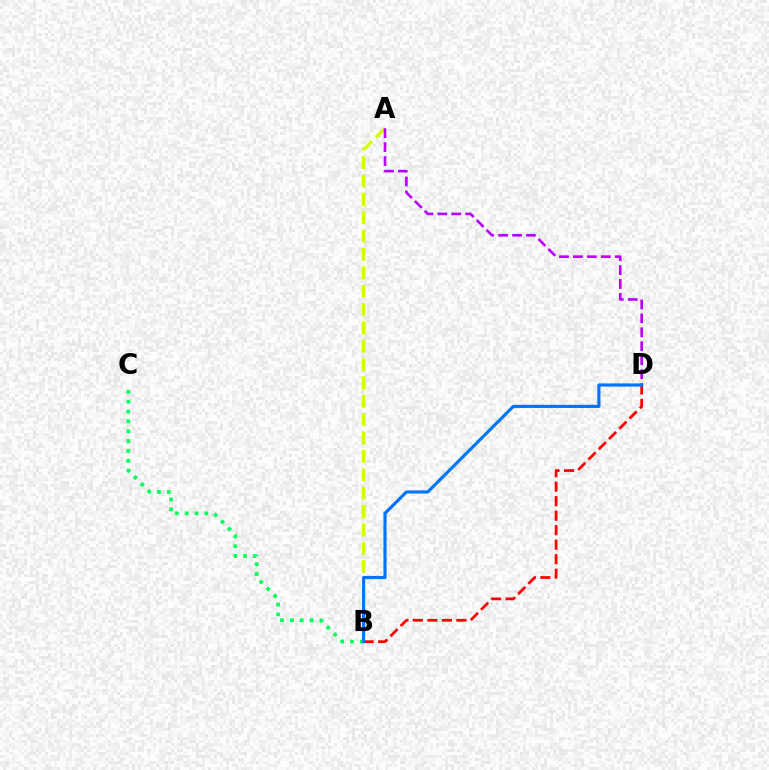{('A', 'B'): [{'color': '#d1ff00', 'line_style': 'dashed', 'thickness': 2.49}], ('B', 'D'): [{'color': '#ff0000', 'line_style': 'dashed', 'thickness': 1.97}, {'color': '#0074ff', 'line_style': 'solid', 'thickness': 2.27}], ('B', 'C'): [{'color': '#00ff5c', 'line_style': 'dotted', 'thickness': 2.67}], ('A', 'D'): [{'color': '#b900ff', 'line_style': 'dashed', 'thickness': 1.89}]}